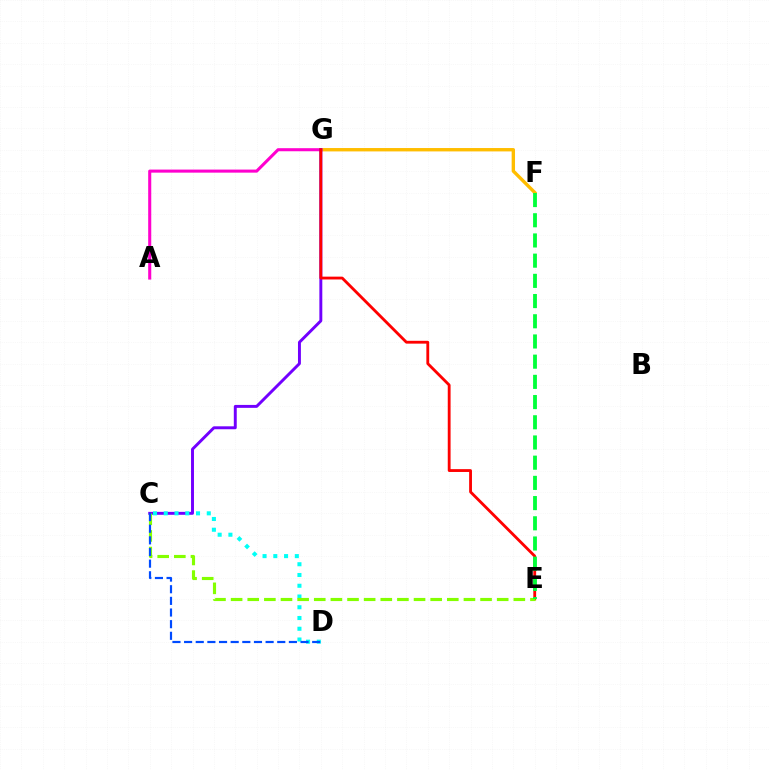{('F', 'G'): [{'color': '#ffbd00', 'line_style': 'solid', 'thickness': 2.43}], ('A', 'G'): [{'color': '#ff00cf', 'line_style': 'solid', 'thickness': 2.21}], ('C', 'G'): [{'color': '#7200ff', 'line_style': 'solid', 'thickness': 2.11}], ('E', 'G'): [{'color': '#ff0000', 'line_style': 'solid', 'thickness': 2.04}], ('C', 'D'): [{'color': '#00fff6', 'line_style': 'dotted', 'thickness': 2.92}, {'color': '#004bff', 'line_style': 'dashed', 'thickness': 1.58}], ('C', 'E'): [{'color': '#84ff00', 'line_style': 'dashed', 'thickness': 2.26}], ('E', 'F'): [{'color': '#00ff39', 'line_style': 'dashed', 'thickness': 2.74}]}